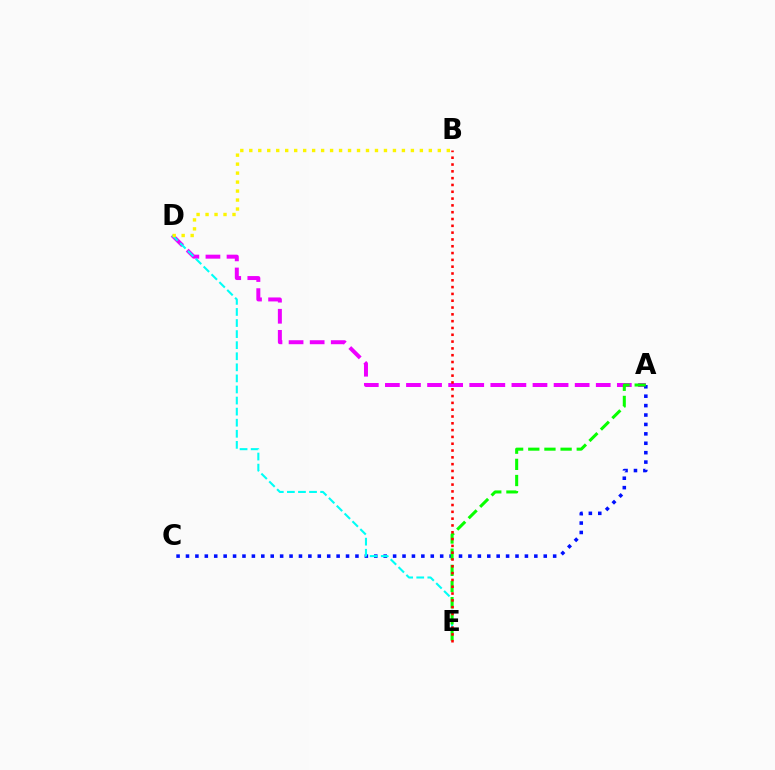{('A', 'D'): [{'color': '#ee00ff', 'line_style': 'dashed', 'thickness': 2.86}], ('A', 'C'): [{'color': '#0010ff', 'line_style': 'dotted', 'thickness': 2.56}], ('D', 'E'): [{'color': '#00fff6', 'line_style': 'dashed', 'thickness': 1.5}], ('A', 'E'): [{'color': '#08ff00', 'line_style': 'dashed', 'thickness': 2.2}], ('B', 'D'): [{'color': '#fcf500', 'line_style': 'dotted', 'thickness': 2.44}], ('B', 'E'): [{'color': '#ff0000', 'line_style': 'dotted', 'thickness': 1.85}]}